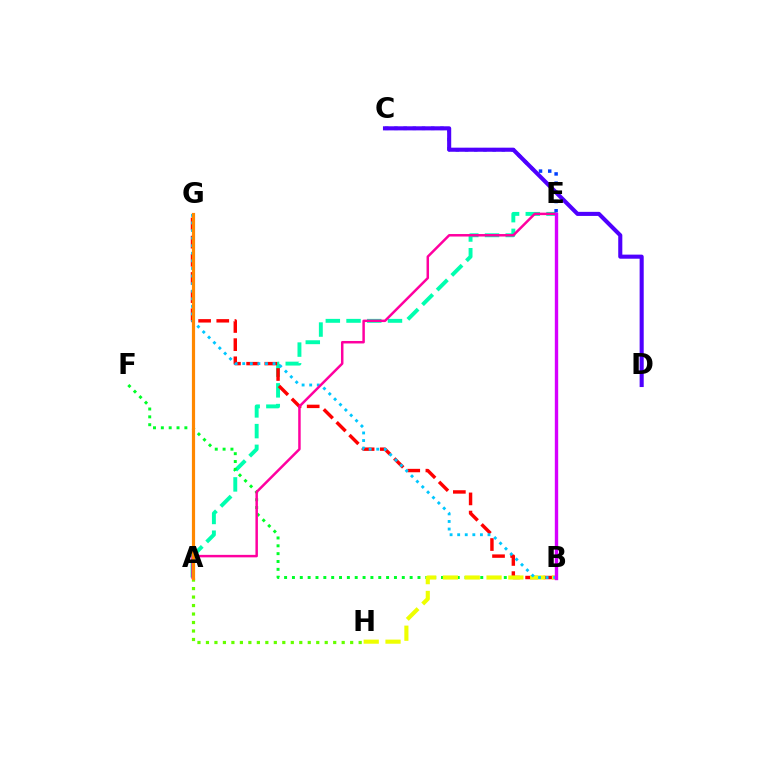{('A', 'H'): [{'color': '#66ff00', 'line_style': 'dotted', 'thickness': 2.31}], ('A', 'E'): [{'color': '#00ffaf', 'line_style': 'dashed', 'thickness': 2.81}, {'color': '#ff00a0', 'line_style': 'solid', 'thickness': 1.79}], ('B', 'F'): [{'color': '#00ff27', 'line_style': 'dotted', 'thickness': 2.13}], ('B', 'G'): [{'color': '#ff0000', 'line_style': 'dashed', 'thickness': 2.47}, {'color': '#00c7ff', 'line_style': 'dotted', 'thickness': 2.06}], ('C', 'E'): [{'color': '#003fff', 'line_style': 'dotted', 'thickness': 2.5}], ('B', 'H'): [{'color': '#eeff00', 'line_style': 'dashed', 'thickness': 2.96}], ('A', 'G'): [{'color': '#ff8800', 'line_style': 'solid', 'thickness': 2.29}], ('C', 'D'): [{'color': '#4f00ff', 'line_style': 'solid', 'thickness': 2.94}], ('B', 'E'): [{'color': '#d600ff', 'line_style': 'solid', 'thickness': 2.43}]}